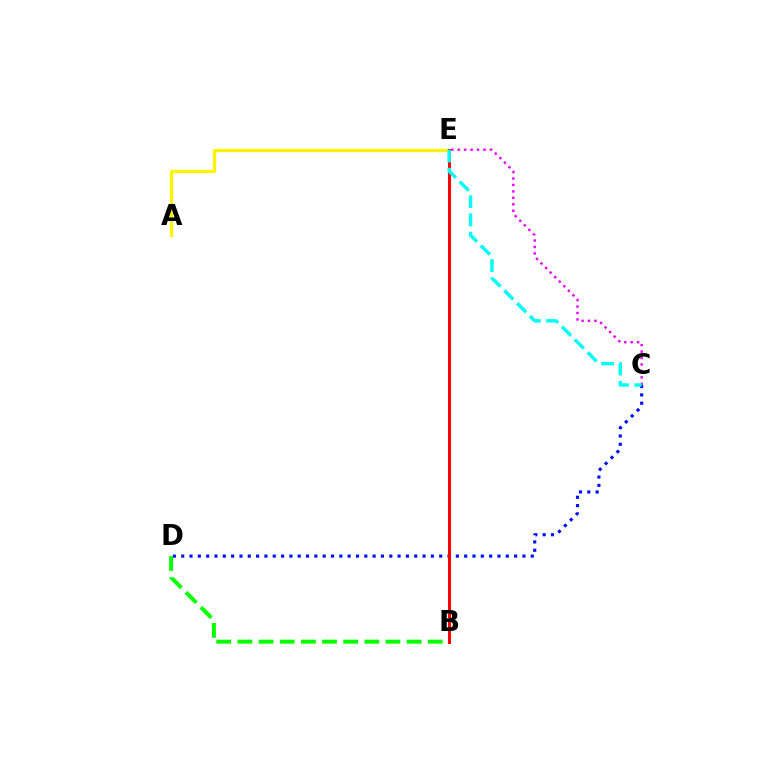{('C', 'E'): [{'color': '#ee00ff', 'line_style': 'dotted', 'thickness': 1.75}, {'color': '#00fff6', 'line_style': 'dashed', 'thickness': 2.47}], ('C', 'D'): [{'color': '#0010ff', 'line_style': 'dotted', 'thickness': 2.26}], ('B', 'D'): [{'color': '#08ff00', 'line_style': 'dashed', 'thickness': 2.87}], ('A', 'E'): [{'color': '#fcf500', 'line_style': 'solid', 'thickness': 2.39}], ('B', 'E'): [{'color': '#ff0000', 'line_style': 'solid', 'thickness': 2.19}]}